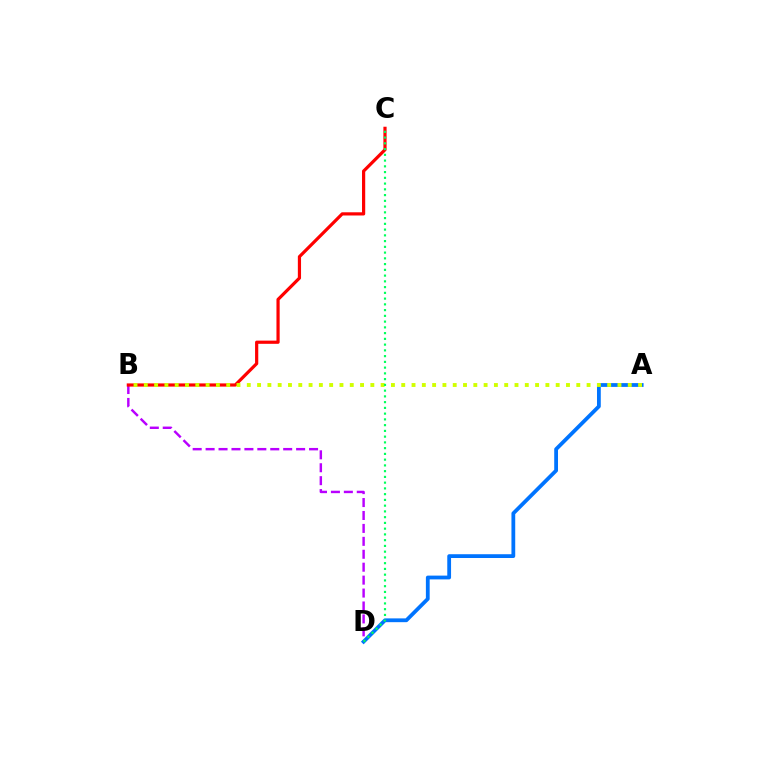{('B', 'D'): [{'color': '#b900ff', 'line_style': 'dashed', 'thickness': 1.76}], ('A', 'D'): [{'color': '#0074ff', 'line_style': 'solid', 'thickness': 2.73}], ('B', 'C'): [{'color': '#ff0000', 'line_style': 'solid', 'thickness': 2.3}], ('A', 'B'): [{'color': '#d1ff00', 'line_style': 'dotted', 'thickness': 2.8}], ('C', 'D'): [{'color': '#00ff5c', 'line_style': 'dotted', 'thickness': 1.56}]}